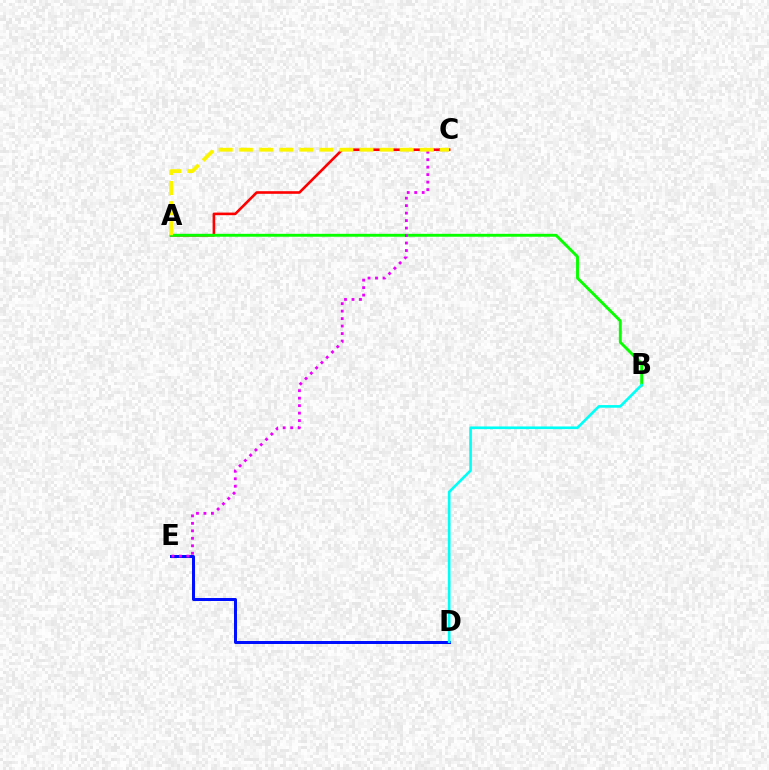{('D', 'E'): [{'color': '#0010ff', 'line_style': 'solid', 'thickness': 2.16}], ('A', 'C'): [{'color': '#ff0000', 'line_style': 'solid', 'thickness': 1.88}, {'color': '#fcf500', 'line_style': 'dashed', 'thickness': 2.73}], ('A', 'B'): [{'color': '#08ff00', 'line_style': 'solid', 'thickness': 2.08}], ('C', 'E'): [{'color': '#ee00ff', 'line_style': 'dotted', 'thickness': 2.03}], ('B', 'D'): [{'color': '#00fff6', 'line_style': 'solid', 'thickness': 1.9}]}